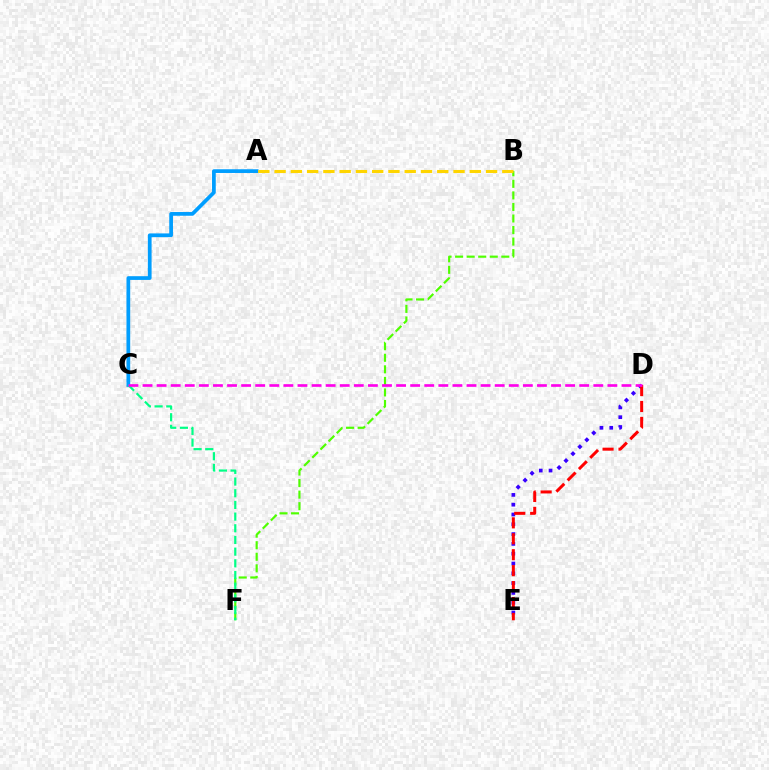{('B', 'F'): [{'color': '#4fff00', 'line_style': 'dashed', 'thickness': 1.57}], ('A', 'C'): [{'color': '#009eff', 'line_style': 'solid', 'thickness': 2.69}], ('D', 'E'): [{'color': '#3700ff', 'line_style': 'dotted', 'thickness': 2.66}, {'color': '#ff0000', 'line_style': 'dashed', 'thickness': 2.16}], ('A', 'B'): [{'color': '#ffd500', 'line_style': 'dashed', 'thickness': 2.21}], ('C', 'F'): [{'color': '#00ff86', 'line_style': 'dashed', 'thickness': 1.59}], ('C', 'D'): [{'color': '#ff00ed', 'line_style': 'dashed', 'thickness': 1.91}]}